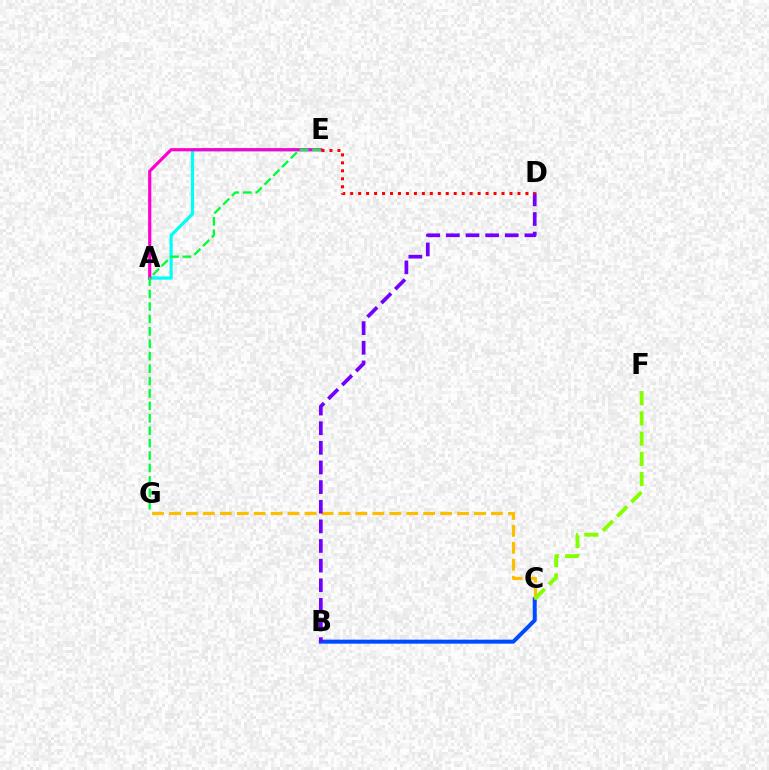{('B', 'C'): [{'color': '#004bff', 'line_style': 'solid', 'thickness': 2.88}], ('A', 'E'): [{'color': '#00fff6', 'line_style': 'solid', 'thickness': 2.31}, {'color': '#ff00cf', 'line_style': 'solid', 'thickness': 2.29}], ('C', 'G'): [{'color': '#ffbd00', 'line_style': 'dashed', 'thickness': 2.3}], ('C', 'F'): [{'color': '#84ff00', 'line_style': 'dashed', 'thickness': 2.75}], ('B', 'D'): [{'color': '#7200ff', 'line_style': 'dashed', 'thickness': 2.67}], ('E', 'G'): [{'color': '#00ff39', 'line_style': 'dashed', 'thickness': 1.69}], ('D', 'E'): [{'color': '#ff0000', 'line_style': 'dotted', 'thickness': 2.16}]}